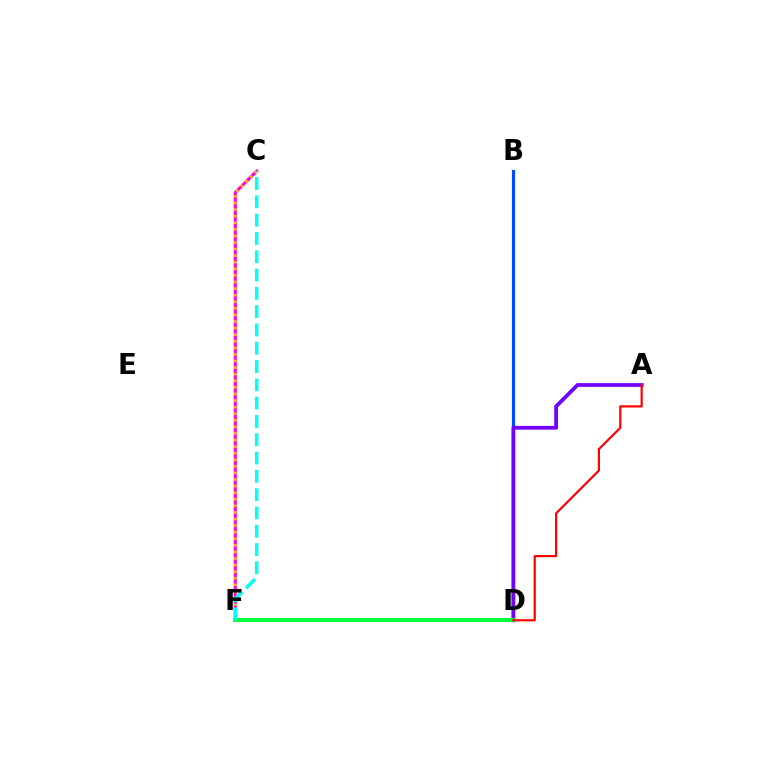{('C', 'F'): [{'color': '#ff00cf', 'line_style': 'solid', 'thickness': 2.17}, {'color': '#ffbd00', 'line_style': 'dotted', 'thickness': 1.79}, {'color': '#00fff6', 'line_style': 'dashed', 'thickness': 2.49}], ('D', 'F'): [{'color': '#84ff00', 'line_style': 'dashed', 'thickness': 1.84}, {'color': '#00ff39', 'line_style': 'solid', 'thickness': 2.81}], ('B', 'D'): [{'color': '#004bff', 'line_style': 'solid', 'thickness': 2.29}], ('A', 'D'): [{'color': '#7200ff', 'line_style': 'solid', 'thickness': 2.71}, {'color': '#ff0000', 'line_style': 'solid', 'thickness': 1.58}]}